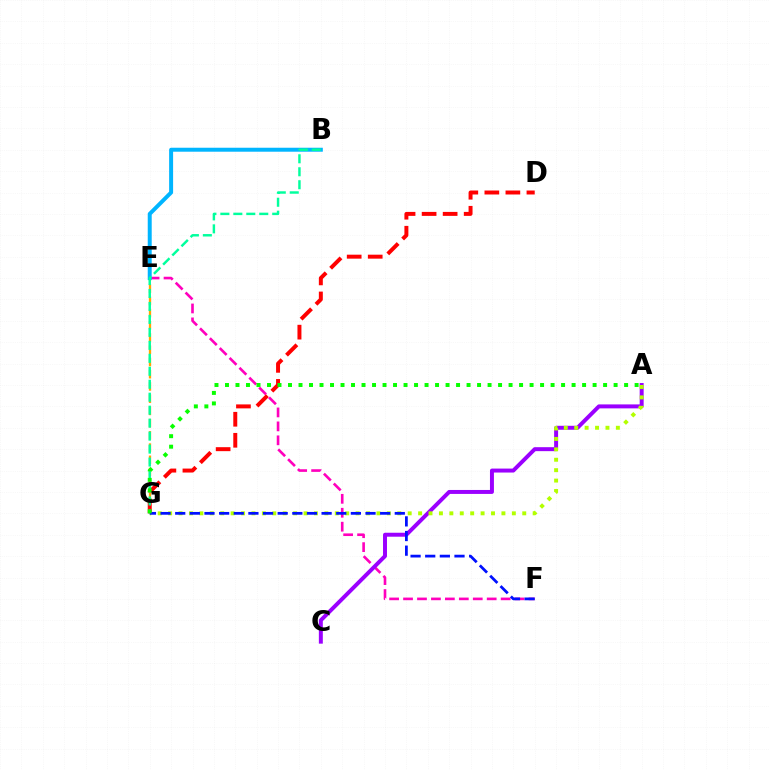{('E', 'F'): [{'color': '#ff00bd', 'line_style': 'dashed', 'thickness': 1.89}], ('E', 'G'): [{'color': '#ffa500', 'line_style': 'dashed', 'thickness': 1.66}], ('D', 'G'): [{'color': '#ff0000', 'line_style': 'dashed', 'thickness': 2.86}], ('A', 'C'): [{'color': '#9b00ff', 'line_style': 'solid', 'thickness': 2.85}], ('B', 'E'): [{'color': '#00b5ff', 'line_style': 'solid', 'thickness': 2.86}], ('B', 'G'): [{'color': '#00ff9d', 'line_style': 'dashed', 'thickness': 1.76}], ('A', 'G'): [{'color': '#b3ff00', 'line_style': 'dotted', 'thickness': 2.83}, {'color': '#08ff00', 'line_style': 'dotted', 'thickness': 2.85}], ('F', 'G'): [{'color': '#0010ff', 'line_style': 'dashed', 'thickness': 1.99}]}